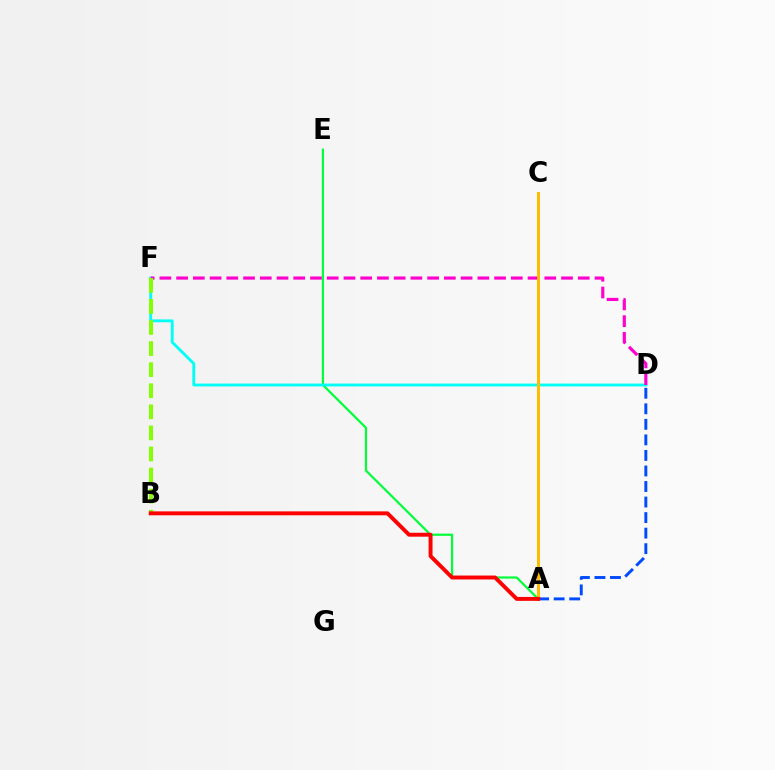{('A', 'C'): [{'color': '#7200ff', 'line_style': 'solid', 'thickness': 2.07}, {'color': '#ffbd00', 'line_style': 'solid', 'thickness': 2.15}], ('A', 'E'): [{'color': '#00ff39', 'line_style': 'solid', 'thickness': 1.58}], ('D', 'F'): [{'color': '#00fff6', 'line_style': 'solid', 'thickness': 2.05}, {'color': '#ff00cf', 'line_style': 'dashed', 'thickness': 2.27}], ('B', 'F'): [{'color': '#84ff00', 'line_style': 'dashed', 'thickness': 2.86}], ('A', 'D'): [{'color': '#004bff', 'line_style': 'dashed', 'thickness': 2.11}], ('A', 'B'): [{'color': '#ff0000', 'line_style': 'solid', 'thickness': 2.82}]}